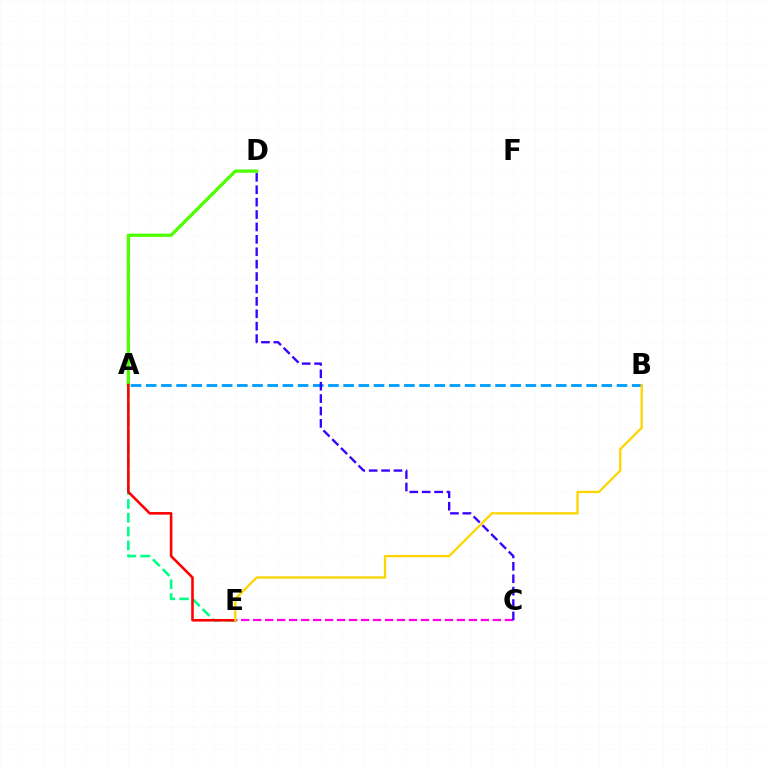{('A', 'E'): [{'color': '#00ff86', 'line_style': 'dashed', 'thickness': 1.88}, {'color': '#ff0000', 'line_style': 'solid', 'thickness': 1.86}], ('A', 'B'): [{'color': '#009eff', 'line_style': 'dashed', 'thickness': 2.06}], ('A', 'D'): [{'color': '#4fff00', 'line_style': 'solid', 'thickness': 2.36}], ('C', 'E'): [{'color': '#ff00ed', 'line_style': 'dashed', 'thickness': 1.63}], ('C', 'D'): [{'color': '#3700ff', 'line_style': 'dashed', 'thickness': 1.69}], ('B', 'E'): [{'color': '#ffd500', 'line_style': 'solid', 'thickness': 1.65}]}